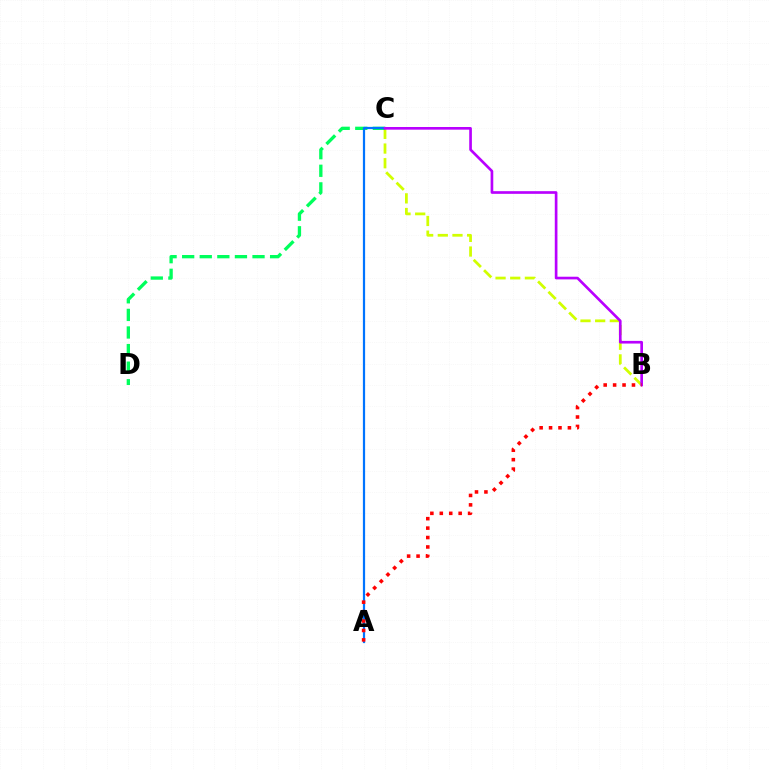{('B', 'C'): [{'color': '#d1ff00', 'line_style': 'dashed', 'thickness': 1.99}, {'color': '#b900ff', 'line_style': 'solid', 'thickness': 1.92}], ('C', 'D'): [{'color': '#00ff5c', 'line_style': 'dashed', 'thickness': 2.39}], ('A', 'C'): [{'color': '#0074ff', 'line_style': 'solid', 'thickness': 1.6}], ('A', 'B'): [{'color': '#ff0000', 'line_style': 'dotted', 'thickness': 2.56}]}